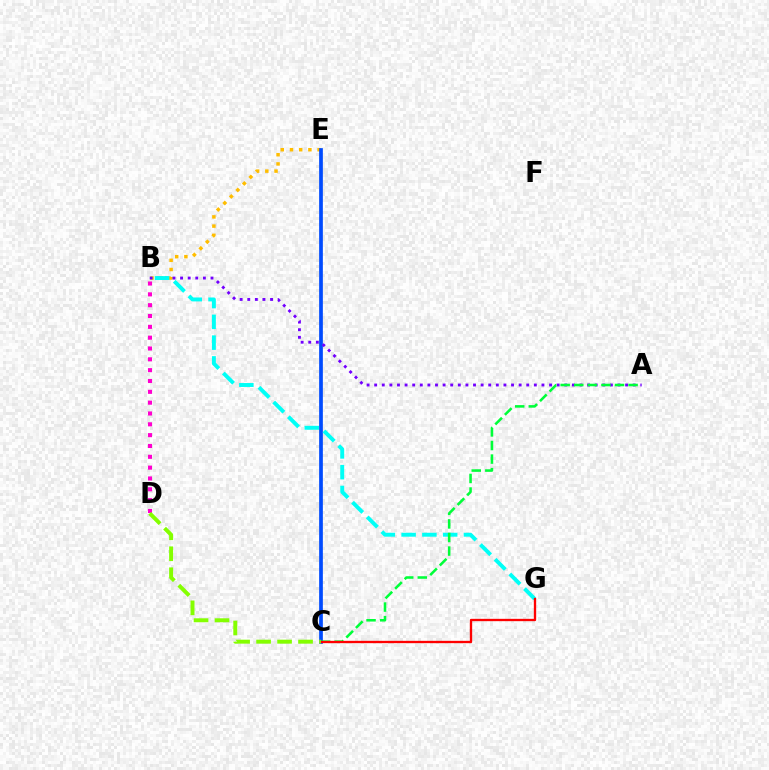{('B', 'E'): [{'color': '#ffbd00', 'line_style': 'dotted', 'thickness': 2.5}], ('C', 'E'): [{'color': '#004bff', 'line_style': 'solid', 'thickness': 2.67}], ('A', 'B'): [{'color': '#7200ff', 'line_style': 'dotted', 'thickness': 2.07}], ('B', 'G'): [{'color': '#00fff6', 'line_style': 'dashed', 'thickness': 2.82}], ('B', 'D'): [{'color': '#ff00cf', 'line_style': 'dotted', 'thickness': 2.94}], ('A', 'C'): [{'color': '#00ff39', 'line_style': 'dashed', 'thickness': 1.85}], ('C', 'G'): [{'color': '#ff0000', 'line_style': 'solid', 'thickness': 1.68}], ('C', 'D'): [{'color': '#84ff00', 'line_style': 'dashed', 'thickness': 2.85}]}